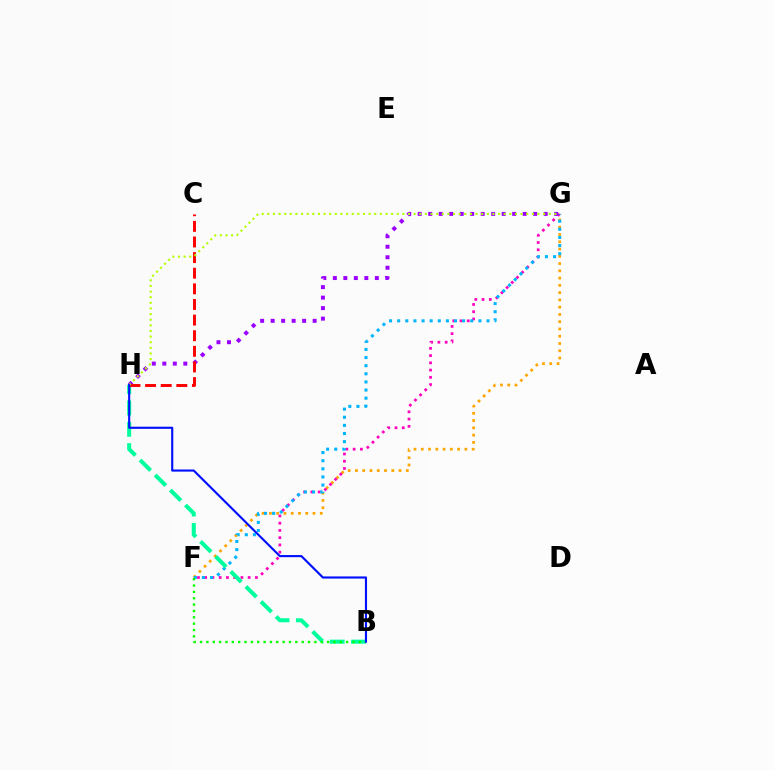{('F', 'G'): [{'color': '#ffa500', 'line_style': 'dotted', 'thickness': 1.97}, {'color': '#ff00bd', 'line_style': 'dotted', 'thickness': 1.97}, {'color': '#00b5ff', 'line_style': 'dotted', 'thickness': 2.21}], ('B', 'H'): [{'color': '#00ff9d', 'line_style': 'dashed', 'thickness': 2.9}, {'color': '#0010ff', 'line_style': 'solid', 'thickness': 1.54}], ('G', 'H'): [{'color': '#9b00ff', 'line_style': 'dotted', 'thickness': 2.85}, {'color': '#b3ff00', 'line_style': 'dotted', 'thickness': 1.53}], ('B', 'F'): [{'color': '#08ff00', 'line_style': 'dotted', 'thickness': 1.73}], ('C', 'H'): [{'color': '#ff0000', 'line_style': 'dashed', 'thickness': 2.12}]}